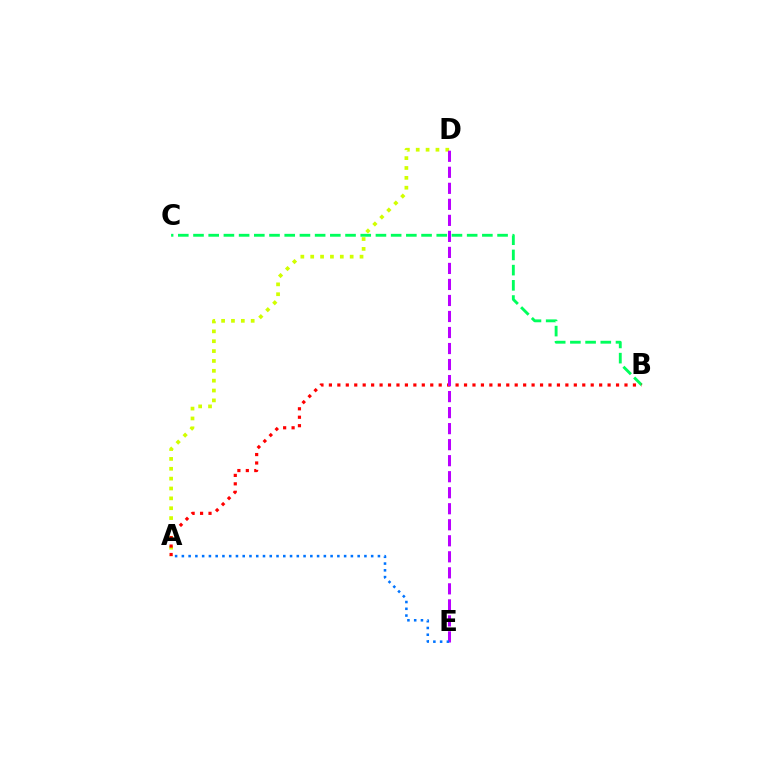{('B', 'C'): [{'color': '#00ff5c', 'line_style': 'dashed', 'thickness': 2.07}], ('A', 'D'): [{'color': '#d1ff00', 'line_style': 'dotted', 'thickness': 2.68}], ('A', 'B'): [{'color': '#ff0000', 'line_style': 'dotted', 'thickness': 2.29}], ('D', 'E'): [{'color': '#b900ff', 'line_style': 'dashed', 'thickness': 2.18}], ('A', 'E'): [{'color': '#0074ff', 'line_style': 'dotted', 'thickness': 1.84}]}